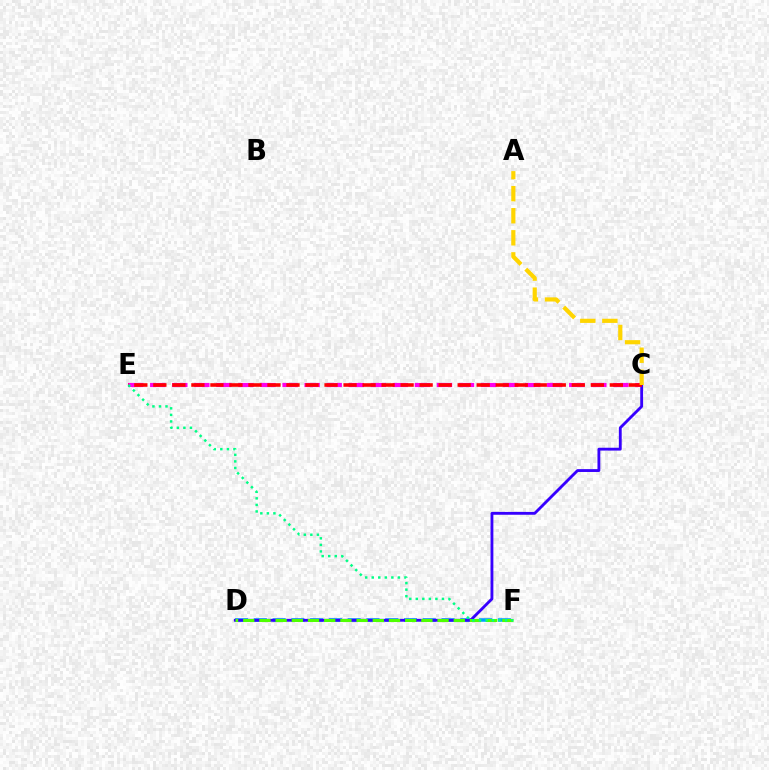{('D', 'F'): [{'color': '#009eff', 'line_style': 'dashed', 'thickness': 2.55}, {'color': '#4fff00', 'line_style': 'dashed', 'thickness': 2.2}], ('C', 'E'): [{'color': '#ff00ed', 'line_style': 'dashed', 'thickness': 3.0}, {'color': '#ff0000', 'line_style': 'dashed', 'thickness': 2.58}], ('C', 'D'): [{'color': '#3700ff', 'line_style': 'solid', 'thickness': 2.05}], ('E', 'F'): [{'color': '#00ff86', 'line_style': 'dotted', 'thickness': 1.78}], ('A', 'C'): [{'color': '#ffd500', 'line_style': 'dashed', 'thickness': 3.0}]}